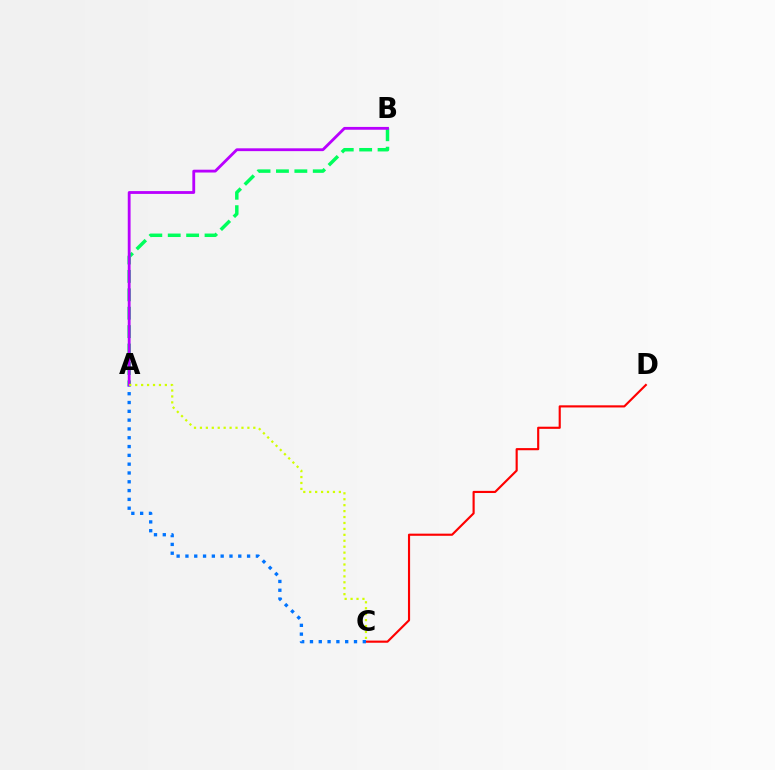{('A', 'B'): [{'color': '#00ff5c', 'line_style': 'dashed', 'thickness': 2.5}, {'color': '#b900ff', 'line_style': 'solid', 'thickness': 2.03}], ('C', 'D'): [{'color': '#ff0000', 'line_style': 'solid', 'thickness': 1.54}], ('A', 'C'): [{'color': '#0074ff', 'line_style': 'dotted', 'thickness': 2.39}, {'color': '#d1ff00', 'line_style': 'dotted', 'thickness': 1.61}]}